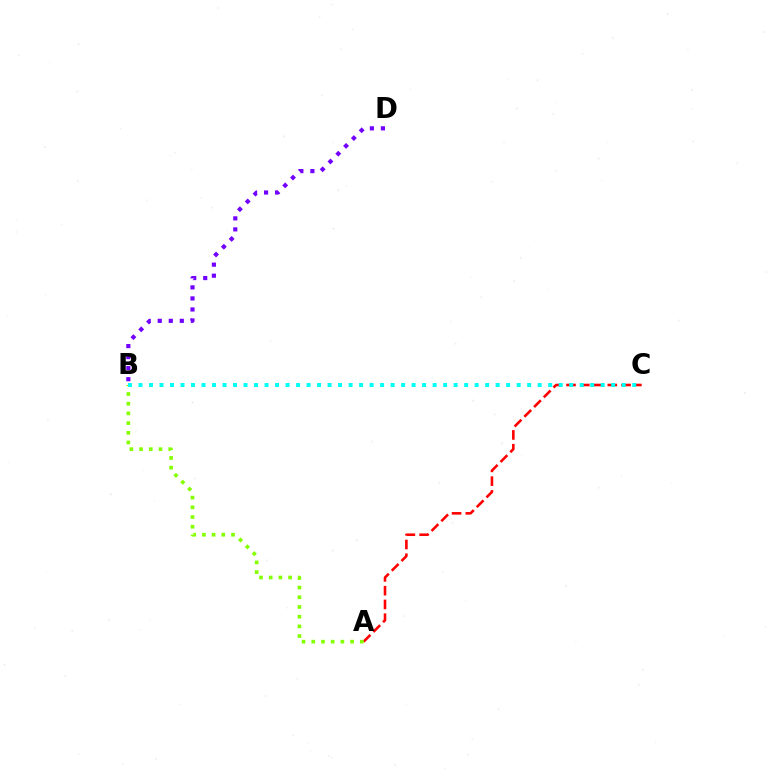{('B', 'D'): [{'color': '#7200ff', 'line_style': 'dotted', 'thickness': 3.0}], ('A', 'C'): [{'color': '#ff0000', 'line_style': 'dashed', 'thickness': 1.87}], ('A', 'B'): [{'color': '#84ff00', 'line_style': 'dotted', 'thickness': 2.64}], ('B', 'C'): [{'color': '#00fff6', 'line_style': 'dotted', 'thickness': 2.85}]}